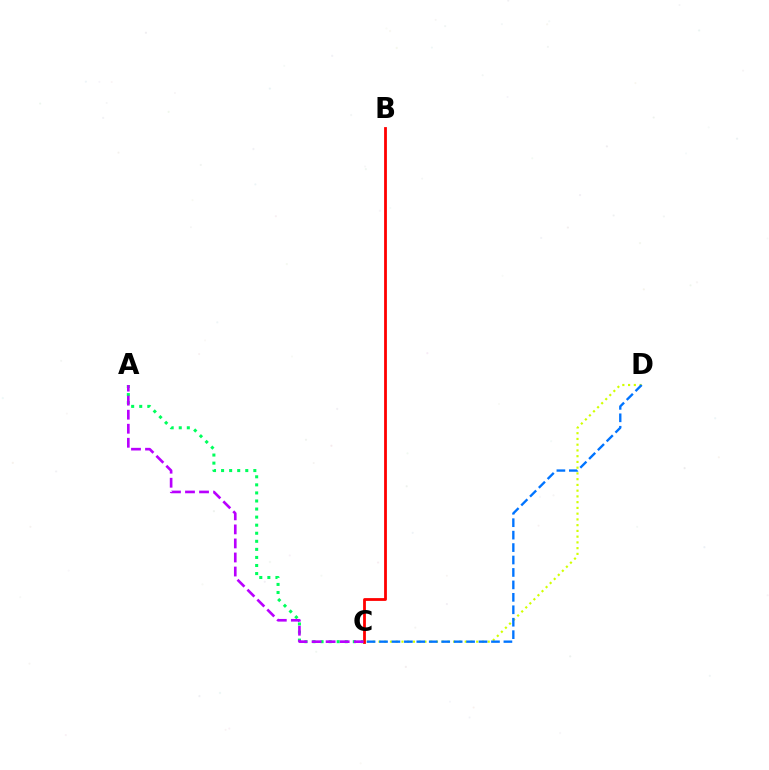{('A', 'C'): [{'color': '#00ff5c', 'line_style': 'dotted', 'thickness': 2.19}, {'color': '#b900ff', 'line_style': 'dashed', 'thickness': 1.91}], ('C', 'D'): [{'color': '#d1ff00', 'line_style': 'dotted', 'thickness': 1.56}, {'color': '#0074ff', 'line_style': 'dashed', 'thickness': 1.69}], ('B', 'C'): [{'color': '#ff0000', 'line_style': 'solid', 'thickness': 2.01}]}